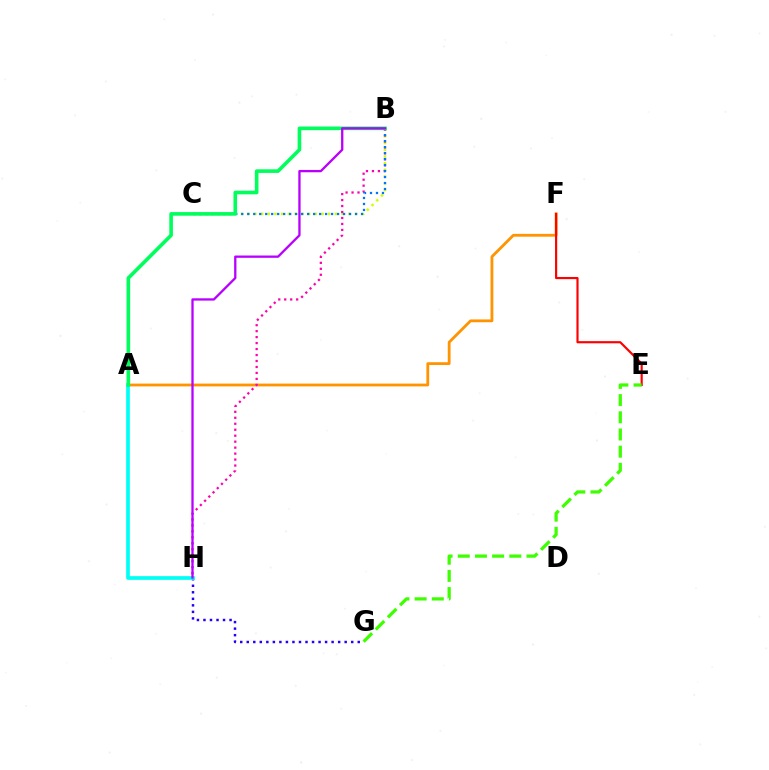{('G', 'H'): [{'color': '#2500ff', 'line_style': 'dotted', 'thickness': 1.77}], ('A', 'F'): [{'color': '#ff9400', 'line_style': 'solid', 'thickness': 2.02}], ('E', 'F'): [{'color': '#ff0000', 'line_style': 'solid', 'thickness': 1.56}], ('B', 'C'): [{'color': '#d1ff00', 'line_style': 'dotted', 'thickness': 1.82}, {'color': '#0074ff', 'line_style': 'dotted', 'thickness': 1.63}], ('B', 'H'): [{'color': '#ff00ac', 'line_style': 'dotted', 'thickness': 1.62}, {'color': '#b900ff', 'line_style': 'solid', 'thickness': 1.66}], ('A', 'H'): [{'color': '#00fff6', 'line_style': 'solid', 'thickness': 2.67}], ('A', 'B'): [{'color': '#00ff5c', 'line_style': 'solid', 'thickness': 2.61}], ('E', 'G'): [{'color': '#3dff00', 'line_style': 'dashed', 'thickness': 2.33}]}